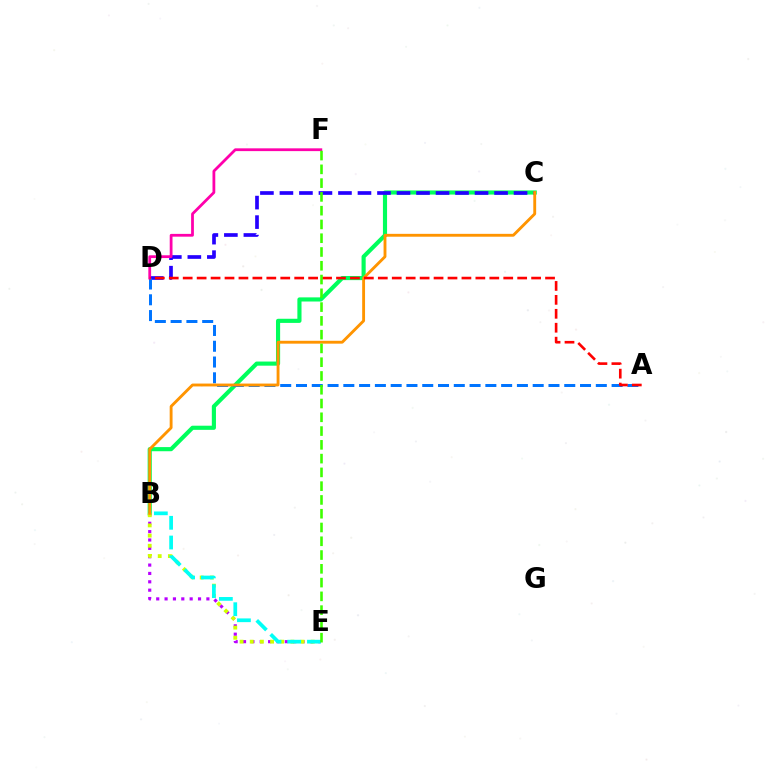{('B', 'C'): [{'color': '#00ff5c', 'line_style': 'solid', 'thickness': 2.98}, {'color': '#ff9400', 'line_style': 'solid', 'thickness': 2.06}], ('C', 'D'): [{'color': '#2500ff', 'line_style': 'dashed', 'thickness': 2.65}], ('B', 'E'): [{'color': '#b900ff', 'line_style': 'dotted', 'thickness': 2.27}, {'color': '#d1ff00', 'line_style': 'dotted', 'thickness': 2.76}, {'color': '#00fff6', 'line_style': 'dashed', 'thickness': 2.68}], ('A', 'D'): [{'color': '#0074ff', 'line_style': 'dashed', 'thickness': 2.14}, {'color': '#ff0000', 'line_style': 'dashed', 'thickness': 1.89}], ('D', 'F'): [{'color': '#ff00ac', 'line_style': 'solid', 'thickness': 2.0}], ('E', 'F'): [{'color': '#3dff00', 'line_style': 'dashed', 'thickness': 1.87}]}